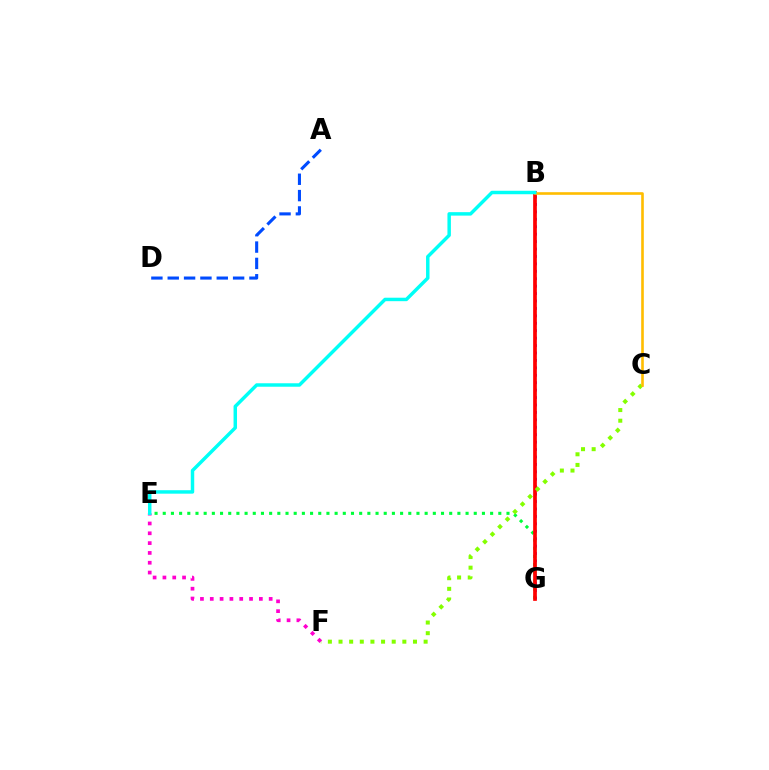{('E', 'G'): [{'color': '#00ff39', 'line_style': 'dotted', 'thickness': 2.22}], ('B', 'G'): [{'color': '#7200ff', 'line_style': 'dotted', 'thickness': 2.02}, {'color': '#ff0000', 'line_style': 'solid', 'thickness': 2.66}], ('A', 'D'): [{'color': '#004bff', 'line_style': 'dashed', 'thickness': 2.22}], ('C', 'F'): [{'color': '#84ff00', 'line_style': 'dotted', 'thickness': 2.89}], ('E', 'F'): [{'color': '#ff00cf', 'line_style': 'dotted', 'thickness': 2.67}], ('B', 'C'): [{'color': '#ffbd00', 'line_style': 'solid', 'thickness': 1.89}], ('B', 'E'): [{'color': '#00fff6', 'line_style': 'solid', 'thickness': 2.49}]}